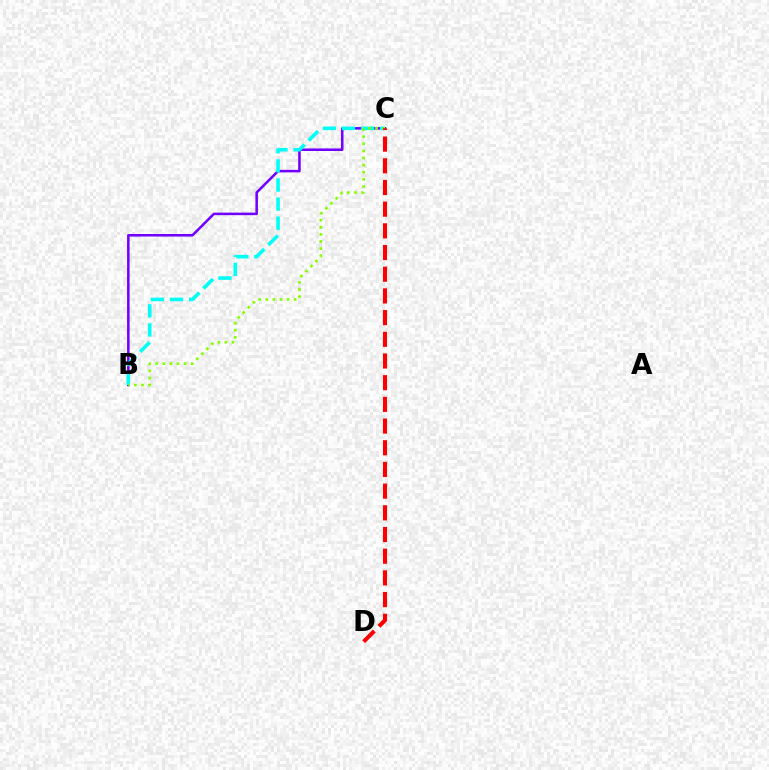{('B', 'C'): [{'color': '#7200ff', 'line_style': 'solid', 'thickness': 1.83}, {'color': '#00fff6', 'line_style': 'dashed', 'thickness': 2.59}, {'color': '#84ff00', 'line_style': 'dotted', 'thickness': 1.93}], ('C', 'D'): [{'color': '#ff0000', 'line_style': 'dashed', 'thickness': 2.95}]}